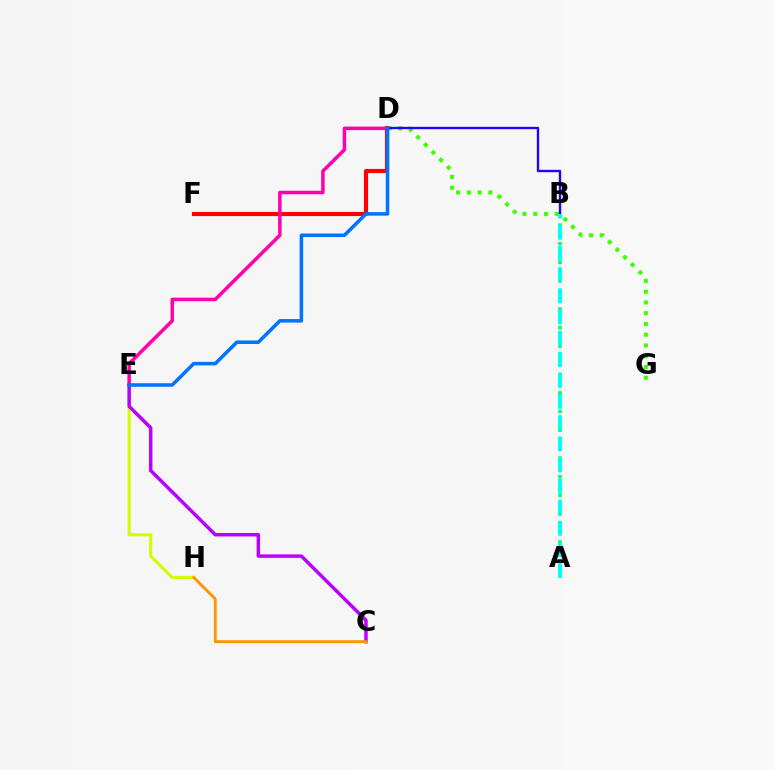{('D', 'G'): [{'color': '#3dff00', 'line_style': 'dotted', 'thickness': 2.92}], ('B', 'D'): [{'color': '#2500ff', 'line_style': 'solid', 'thickness': 1.71}], ('E', 'H'): [{'color': '#d1ff00', 'line_style': 'solid', 'thickness': 2.25}], ('D', 'F'): [{'color': '#ff0000', 'line_style': 'solid', 'thickness': 2.99}], ('C', 'E'): [{'color': '#b900ff', 'line_style': 'solid', 'thickness': 2.49}], ('D', 'E'): [{'color': '#ff00ac', 'line_style': 'solid', 'thickness': 2.52}, {'color': '#0074ff', 'line_style': 'solid', 'thickness': 2.55}], ('A', 'B'): [{'color': '#00ff5c', 'line_style': 'dotted', 'thickness': 2.53}, {'color': '#00fff6', 'line_style': 'dashed', 'thickness': 2.87}], ('C', 'H'): [{'color': '#ff9400', 'line_style': 'solid', 'thickness': 2.08}]}